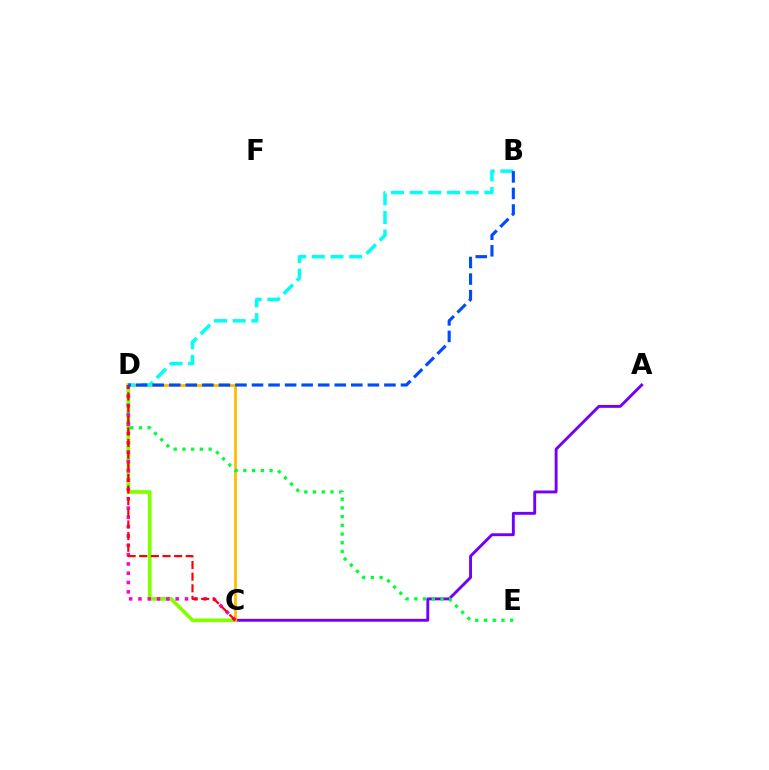{('A', 'C'): [{'color': '#7200ff', 'line_style': 'solid', 'thickness': 2.08}], ('C', 'D'): [{'color': '#84ff00', 'line_style': 'solid', 'thickness': 2.69}, {'color': '#ffbd00', 'line_style': 'solid', 'thickness': 2.03}, {'color': '#ff00cf', 'line_style': 'dotted', 'thickness': 2.53}, {'color': '#ff0000', 'line_style': 'dashed', 'thickness': 1.58}], ('D', 'E'): [{'color': '#00ff39', 'line_style': 'dotted', 'thickness': 2.37}], ('B', 'D'): [{'color': '#00fff6', 'line_style': 'dashed', 'thickness': 2.54}, {'color': '#004bff', 'line_style': 'dashed', 'thickness': 2.25}]}